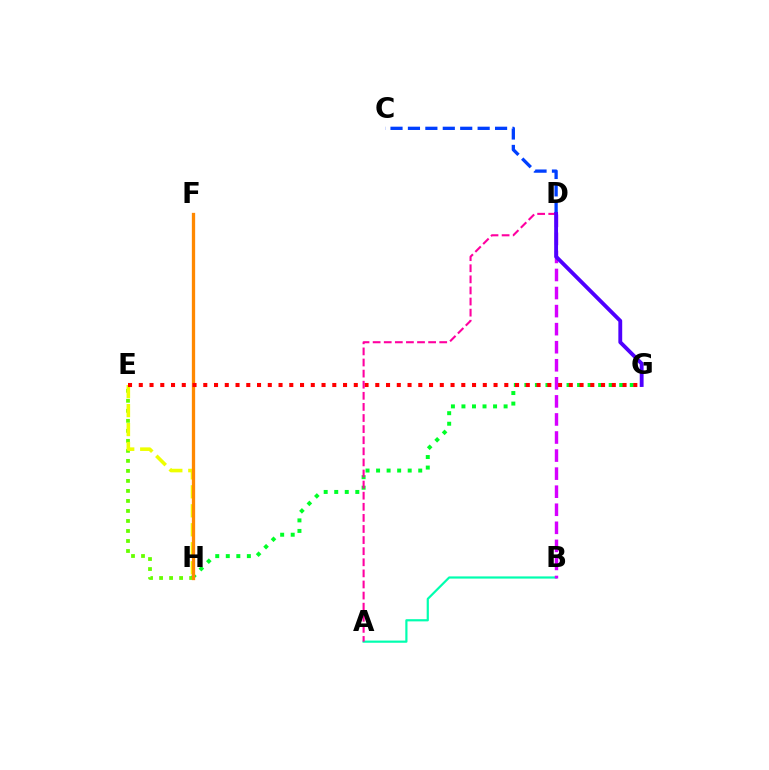{('E', 'H'): [{'color': '#66ff00', 'line_style': 'dotted', 'thickness': 2.72}, {'color': '#eeff00', 'line_style': 'dashed', 'thickness': 2.58}], ('G', 'H'): [{'color': '#00ff27', 'line_style': 'dotted', 'thickness': 2.86}], ('F', 'H'): [{'color': '#00c7ff', 'line_style': 'solid', 'thickness': 1.8}, {'color': '#ff8800', 'line_style': 'solid', 'thickness': 2.38}], ('A', 'B'): [{'color': '#00ffaf', 'line_style': 'solid', 'thickness': 1.58}], ('C', 'D'): [{'color': '#003fff', 'line_style': 'dashed', 'thickness': 2.37}], ('E', 'G'): [{'color': '#ff0000', 'line_style': 'dotted', 'thickness': 2.92}], ('A', 'D'): [{'color': '#ff00a0', 'line_style': 'dashed', 'thickness': 1.51}], ('B', 'D'): [{'color': '#d600ff', 'line_style': 'dashed', 'thickness': 2.45}], ('D', 'G'): [{'color': '#4f00ff', 'line_style': 'solid', 'thickness': 2.77}]}